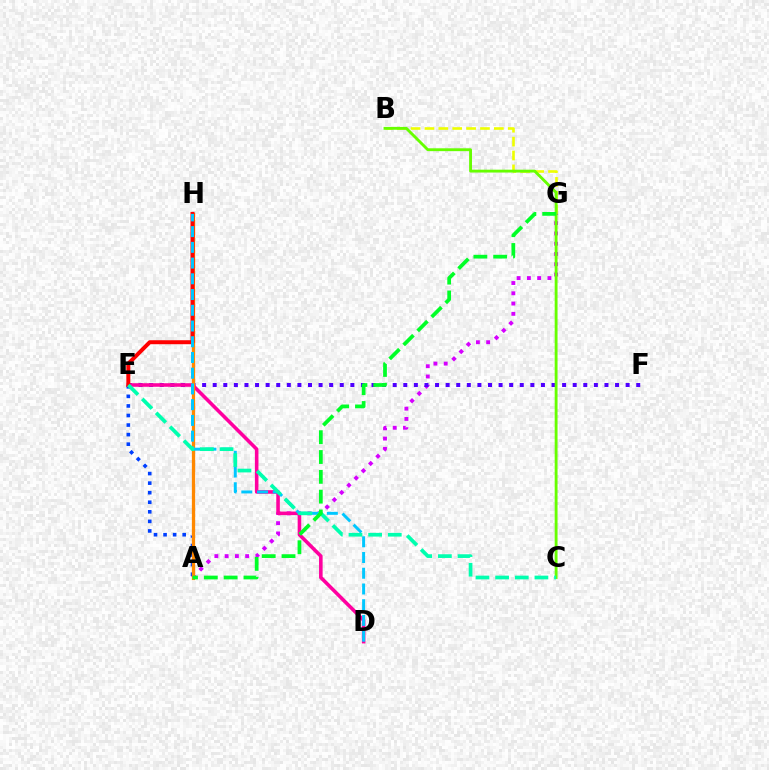{('B', 'G'): [{'color': '#eeff00', 'line_style': 'dashed', 'thickness': 1.89}], ('A', 'G'): [{'color': '#d600ff', 'line_style': 'dotted', 'thickness': 2.79}, {'color': '#00ff27', 'line_style': 'dashed', 'thickness': 2.69}], ('E', 'F'): [{'color': '#4f00ff', 'line_style': 'dotted', 'thickness': 2.88}], ('A', 'E'): [{'color': '#003fff', 'line_style': 'dotted', 'thickness': 2.6}], ('D', 'E'): [{'color': '#ff00a0', 'line_style': 'solid', 'thickness': 2.57}], ('A', 'H'): [{'color': '#ff8800', 'line_style': 'solid', 'thickness': 2.35}], ('B', 'C'): [{'color': '#66ff00', 'line_style': 'solid', 'thickness': 2.06}], ('E', 'H'): [{'color': '#ff0000', 'line_style': 'solid', 'thickness': 2.87}], ('D', 'H'): [{'color': '#00c7ff', 'line_style': 'dashed', 'thickness': 2.14}], ('C', 'E'): [{'color': '#00ffaf', 'line_style': 'dashed', 'thickness': 2.67}]}